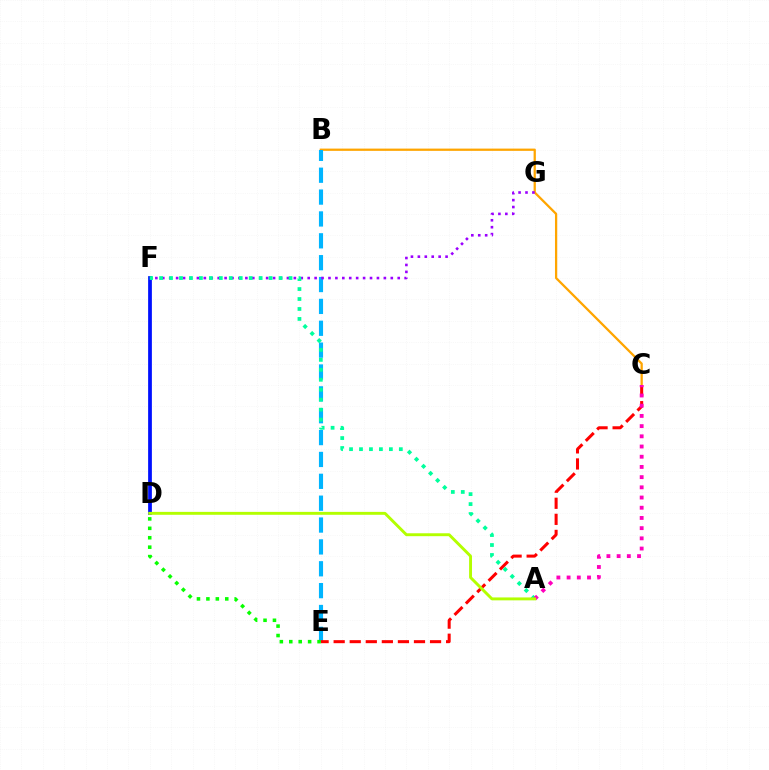{('B', 'C'): [{'color': '#ffa500', 'line_style': 'solid', 'thickness': 1.63}], ('B', 'E'): [{'color': '#00b5ff', 'line_style': 'dashed', 'thickness': 2.97}], ('F', 'G'): [{'color': '#9b00ff', 'line_style': 'dotted', 'thickness': 1.88}], ('C', 'E'): [{'color': '#ff0000', 'line_style': 'dashed', 'thickness': 2.18}], ('D', 'F'): [{'color': '#0010ff', 'line_style': 'solid', 'thickness': 2.7}], ('A', 'F'): [{'color': '#00ff9d', 'line_style': 'dotted', 'thickness': 2.71}], ('D', 'E'): [{'color': '#08ff00', 'line_style': 'dotted', 'thickness': 2.56}], ('A', 'C'): [{'color': '#ff00bd', 'line_style': 'dotted', 'thickness': 2.77}], ('A', 'D'): [{'color': '#b3ff00', 'line_style': 'solid', 'thickness': 2.1}]}